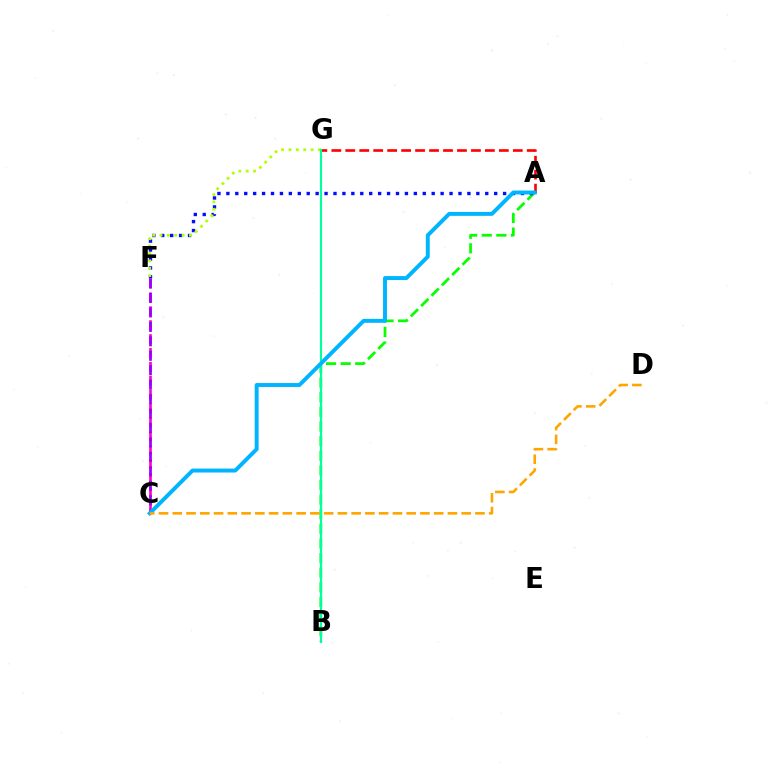{('A', 'B'): [{'color': '#08ff00', 'line_style': 'dashed', 'thickness': 1.99}], ('A', 'F'): [{'color': '#0010ff', 'line_style': 'dotted', 'thickness': 2.43}], ('A', 'G'): [{'color': '#ff0000', 'line_style': 'dashed', 'thickness': 1.9}], ('C', 'F'): [{'color': '#ff00bd', 'line_style': 'dashed', 'thickness': 1.89}, {'color': '#9b00ff', 'line_style': 'dashed', 'thickness': 1.96}], ('F', 'G'): [{'color': '#b3ff00', 'line_style': 'dotted', 'thickness': 2.0}], ('B', 'G'): [{'color': '#00ff9d', 'line_style': 'solid', 'thickness': 1.54}], ('A', 'C'): [{'color': '#00b5ff', 'line_style': 'solid', 'thickness': 2.83}], ('C', 'D'): [{'color': '#ffa500', 'line_style': 'dashed', 'thickness': 1.87}]}